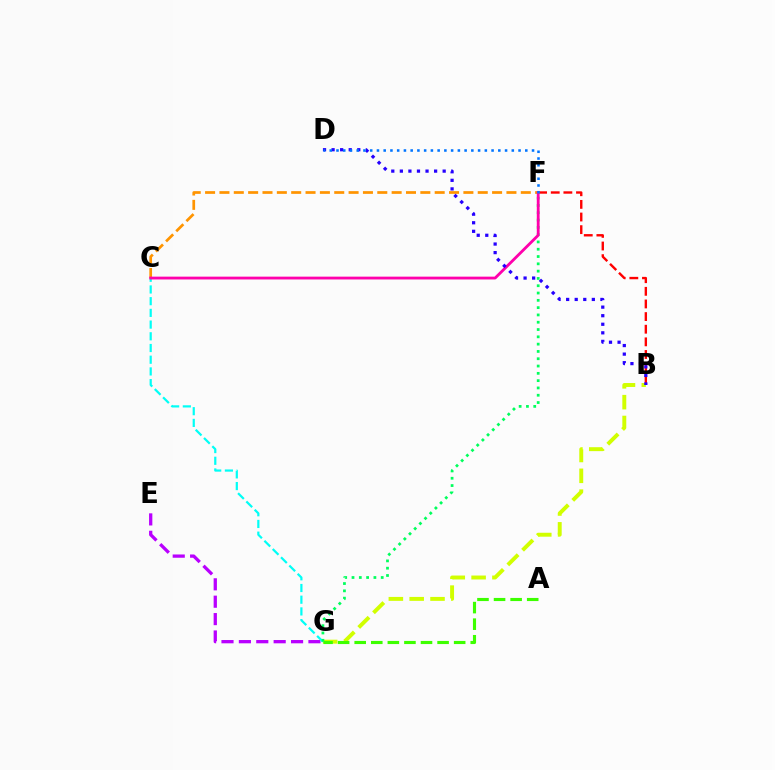{('B', 'F'): [{'color': '#ff0000', 'line_style': 'dashed', 'thickness': 1.72}], ('E', 'G'): [{'color': '#b900ff', 'line_style': 'dashed', 'thickness': 2.36}], ('C', 'G'): [{'color': '#00fff6', 'line_style': 'dashed', 'thickness': 1.59}], ('C', 'F'): [{'color': '#ff9400', 'line_style': 'dashed', 'thickness': 1.95}, {'color': '#ff00ac', 'line_style': 'solid', 'thickness': 2.03}], ('B', 'G'): [{'color': '#d1ff00', 'line_style': 'dashed', 'thickness': 2.83}], ('A', 'G'): [{'color': '#3dff00', 'line_style': 'dashed', 'thickness': 2.25}], ('F', 'G'): [{'color': '#00ff5c', 'line_style': 'dotted', 'thickness': 1.98}], ('B', 'D'): [{'color': '#2500ff', 'line_style': 'dotted', 'thickness': 2.33}], ('D', 'F'): [{'color': '#0074ff', 'line_style': 'dotted', 'thickness': 1.83}]}